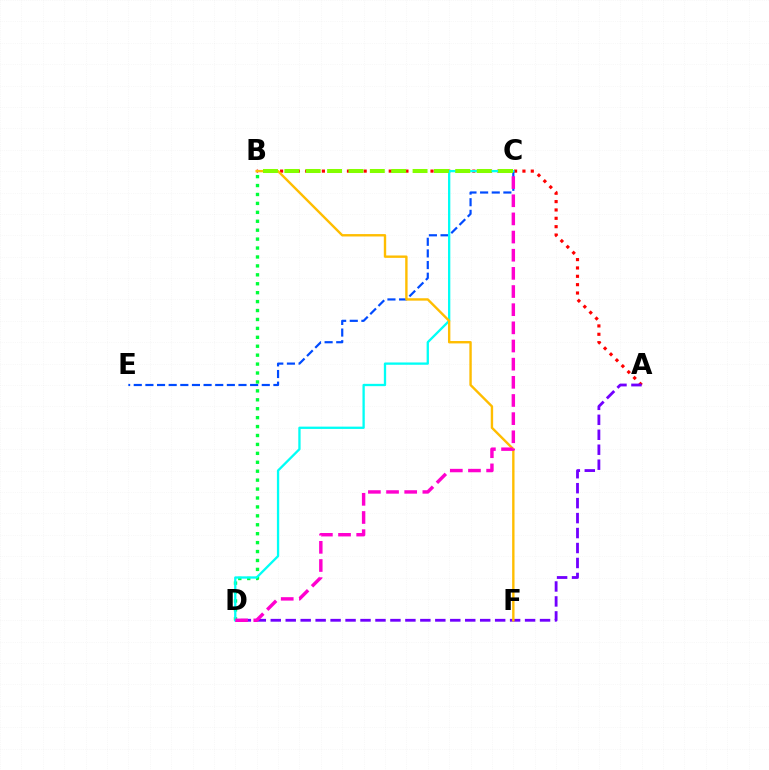{('A', 'B'): [{'color': '#ff0000', 'line_style': 'dotted', 'thickness': 2.27}], ('C', 'E'): [{'color': '#004bff', 'line_style': 'dashed', 'thickness': 1.58}], ('A', 'D'): [{'color': '#7200ff', 'line_style': 'dashed', 'thickness': 2.03}], ('B', 'D'): [{'color': '#00ff39', 'line_style': 'dotted', 'thickness': 2.43}], ('C', 'D'): [{'color': '#00fff6', 'line_style': 'solid', 'thickness': 1.66}, {'color': '#ff00cf', 'line_style': 'dashed', 'thickness': 2.47}], ('B', 'F'): [{'color': '#ffbd00', 'line_style': 'solid', 'thickness': 1.72}], ('B', 'C'): [{'color': '#84ff00', 'line_style': 'dashed', 'thickness': 2.9}]}